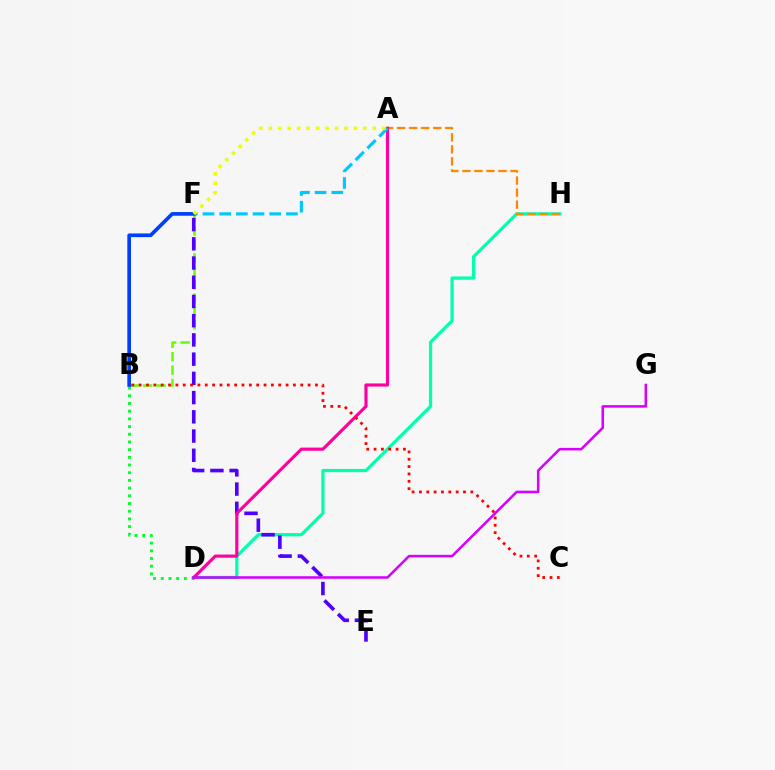{('B', 'F'): [{'color': '#66ff00', 'line_style': 'dashed', 'thickness': 1.82}, {'color': '#003fff', 'line_style': 'solid', 'thickness': 2.64}], ('B', 'D'): [{'color': '#00ff27', 'line_style': 'dotted', 'thickness': 2.09}], ('D', 'H'): [{'color': '#00ffaf', 'line_style': 'solid', 'thickness': 2.33}], ('A', 'H'): [{'color': '#ff8800', 'line_style': 'dashed', 'thickness': 1.63}], ('E', 'F'): [{'color': '#4f00ff', 'line_style': 'dashed', 'thickness': 2.61}], ('A', 'D'): [{'color': '#ff00a0', 'line_style': 'solid', 'thickness': 2.26}], ('A', 'F'): [{'color': '#00c7ff', 'line_style': 'dashed', 'thickness': 2.27}, {'color': '#eeff00', 'line_style': 'dotted', 'thickness': 2.56}], ('D', 'G'): [{'color': '#d600ff', 'line_style': 'solid', 'thickness': 1.84}], ('B', 'C'): [{'color': '#ff0000', 'line_style': 'dotted', 'thickness': 2.0}]}